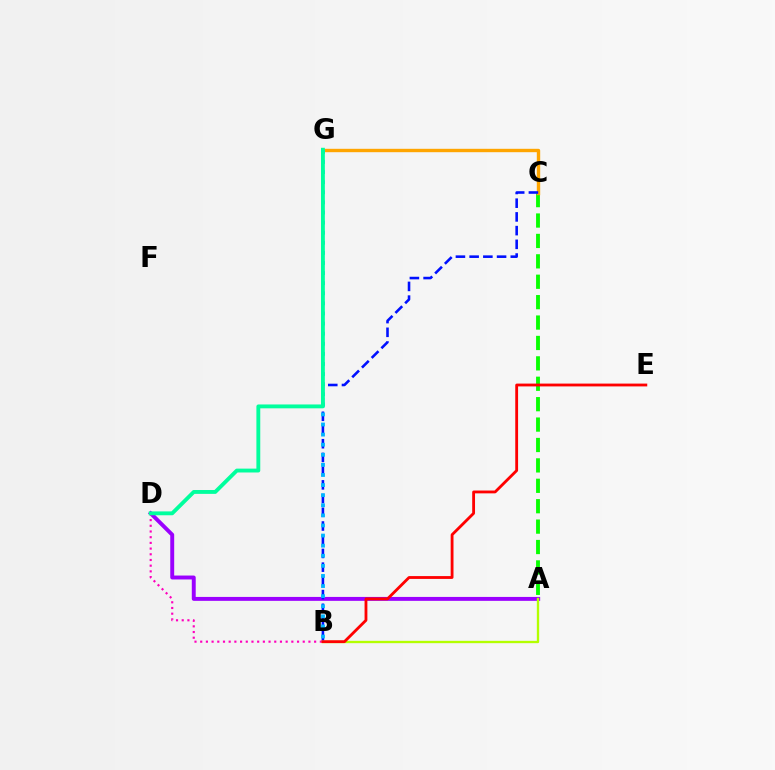{('A', 'D'): [{'color': '#9b00ff', 'line_style': 'solid', 'thickness': 2.82}], ('A', 'C'): [{'color': '#08ff00', 'line_style': 'dashed', 'thickness': 2.77}], ('B', 'D'): [{'color': '#ff00bd', 'line_style': 'dotted', 'thickness': 1.55}], ('C', 'G'): [{'color': '#ffa500', 'line_style': 'solid', 'thickness': 2.44}], ('A', 'B'): [{'color': '#b3ff00', 'line_style': 'solid', 'thickness': 1.68}], ('B', 'C'): [{'color': '#0010ff', 'line_style': 'dashed', 'thickness': 1.86}], ('B', 'G'): [{'color': '#00b5ff', 'line_style': 'dotted', 'thickness': 2.74}], ('D', 'G'): [{'color': '#00ff9d', 'line_style': 'solid', 'thickness': 2.78}], ('B', 'E'): [{'color': '#ff0000', 'line_style': 'solid', 'thickness': 2.03}]}